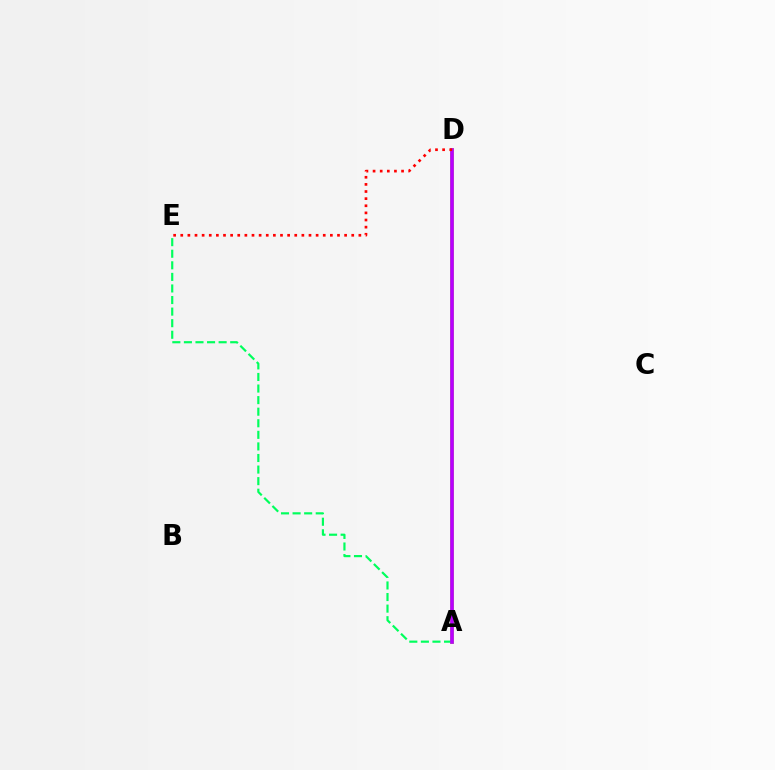{('A', 'D'): [{'color': '#0074ff', 'line_style': 'solid', 'thickness': 2.53}, {'color': '#d1ff00', 'line_style': 'solid', 'thickness': 2.58}, {'color': '#b900ff', 'line_style': 'solid', 'thickness': 2.63}], ('A', 'E'): [{'color': '#00ff5c', 'line_style': 'dashed', 'thickness': 1.57}], ('D', 'E'): [{'color': '#ff0000', 'line_style': 'dotted', 'thickness': 1.94}]}